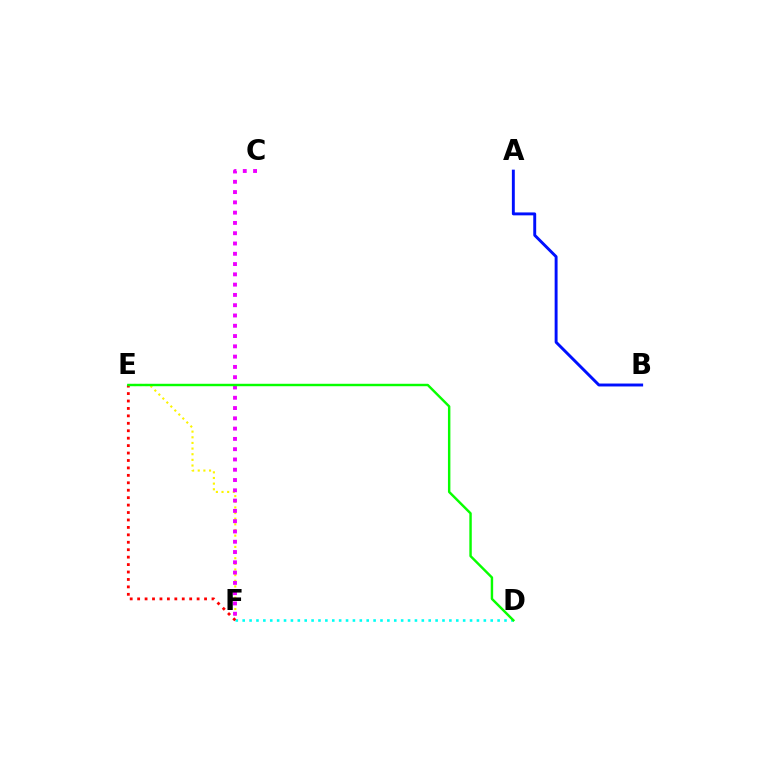{('E', 'F'): [{'color': '#fcf500', 'line_style': 'dotted', 'thickness': 1.53}, {'color': '#ff0000', 'line_style': 'dotted', 'thickness': 2.02}], ('C', 'F'): [{'color': '#ee00ff', 'line_style': 'dotted', 'thickness': 2.79}], ('A', 'B'): [{'color': '#0010ff', 'line_style': 'solid', 'thickness': 2.1}], ('D', 'F'): [{'color': '#00fff6', 'line_style': 'dotted', 'thickness': 1.87}], ('D', 'E'): [{'color': '#08ff00', 'line_style': 'solid', 'thickness': 1.75}]}